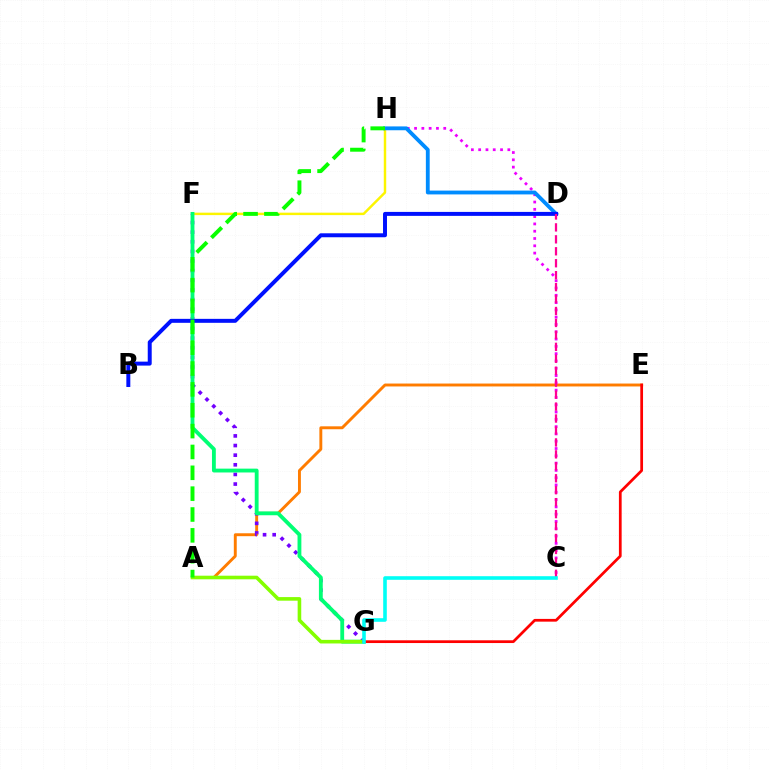{('A', 'E'): [{'color': '#ff7c00', 'line_style': 'solid', 'thickness': 2.1}], ('F', 'G'): [{'color': '#7200ff', 'line_style': 'dotted', 'thickness': 2.62}, {'color': '#00ff74', 'line_style': 'solid', 'thickness': 2.76}], ('F', 'H'): [{'color': '#fcf500', 'line_style': 'solid', 'thickness': 1.76}], ('C', 'H'): [{'color': '#ee00ff', 'line_style': 'dotted', 'thickness': 1.98}], ('D', 'H'): [{'color': '#008cff', 'line_style': 'solid', 'thickness': 2.76}], ('A', 'G'): [{'color': '#84ff00', 'line_style': 'solid', 'thickness': 2.59}], ('B', 'D'): [{'color': '#0010ff', 'line_style': 'solid', 'thickness': 2.85}], ('A', 'H'): [{'color': '#08ff00', 'line_style': 'dashed', 'thickness': 2.83}], ('C', 'D'): [{'color': '#ff0094', 'line_style': 'dashed', 'thickness': 1.62}], ('E', 'G'): [{'color': '#ff0000', 'line_style': 'solid', 'thickness': 1.97}], ('C', 'G'): [{'color': '#00fff6', 'line_style': 'solid', 'thickness': 2.6}]}